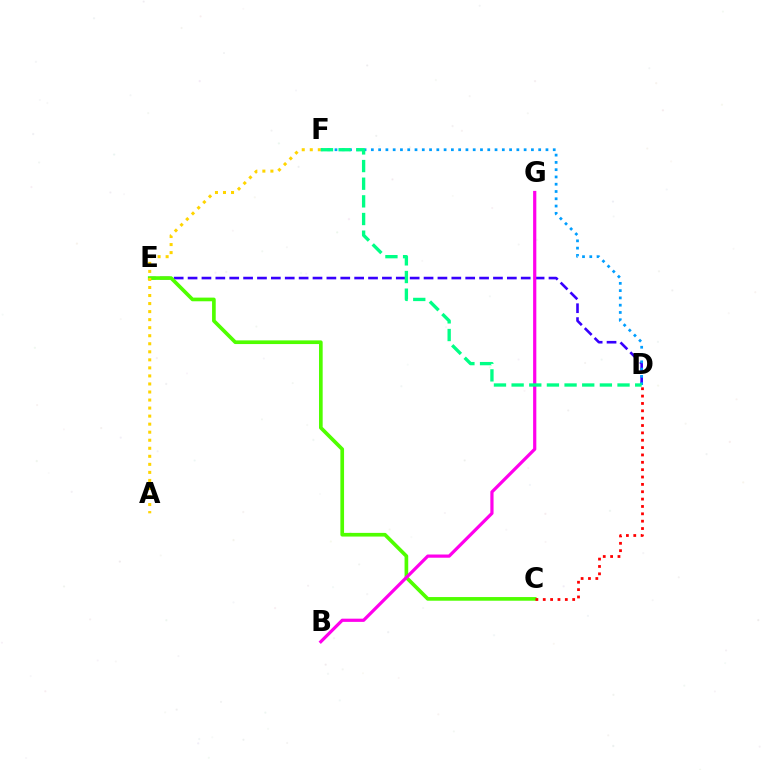{('D', 'E'): [{'color': '#3700ff', 'line_style': 'dashed', 'thickness': 1.89}], ('C', 'E'): [{'color': '#4fff00', 'line_style': 'solid', 'thickness': 2.64}], ('A', 'F'): [{'color': '#ffd500', 'line_style': 'dotted', 'thickness': 2.18}], ('D', 'F'): [{'color': '#009eff', 'line_style': 'dotted', 'thickness': 1.98}, {'color': '#00ff86', 'line_style': 'dashed', 'thickness': 2.4}], ('C', 'D'): [{'color': '#ff0000', 'line_style': 'dotted', 'thickness': 2.0}], ('B', 'G'): [{'color': '#ff00ed', 'line_style': 'solid', 'thickness': 2.31}]}